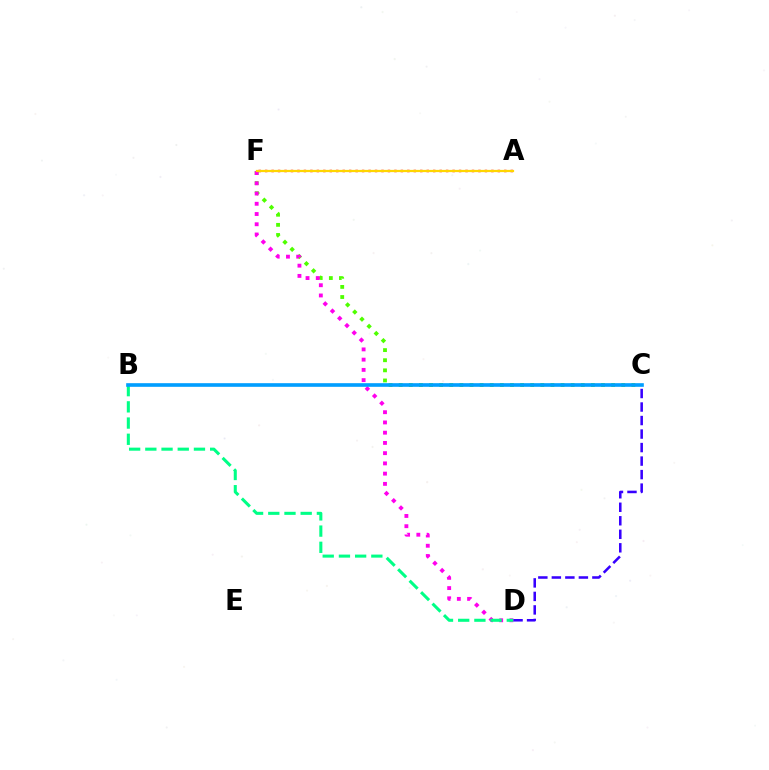{('C', 'F'): [{'color': '#4fff00', 'line_style': 'dotted', 'thickness': 2.75}], ('D', 'F'): [{'color': '#ff00ed', 'line_style': 'dotted', 'thickness': 2.78}], ('A', 'F'): [{'color': '#ff0000', 'line_style': 'dotted', 'thickness': 1.76}, {'color': '#ffd500', 'line_style': 'solid', 'thickness': 1.6}], ('B', 'D'): [{'color': '#00ff86', 'line_style': 'dashed', 'thickness': 2.2}], ('B', 'C'): [{'color': '#009eff', 'line_style': 'solid', 'thickness': 2.62}], ('C', 'D'): [{'color': '#3700ff', 'line_style': 'dashed', 'thickness': 1.84}]}